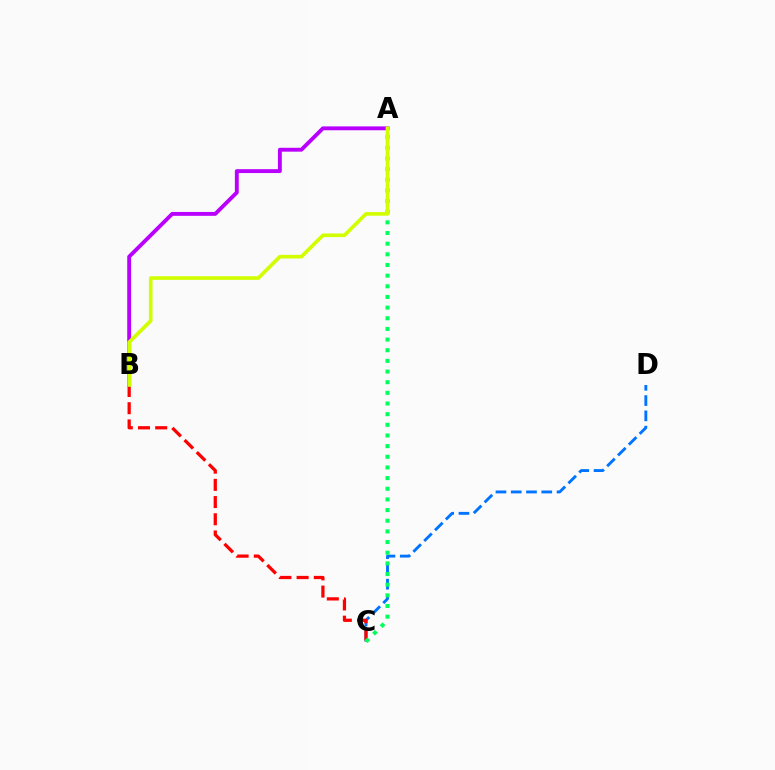{('C', 'D'): [{'color': '#0074ff', 'line_style': 'dashed', 'thickness': 2.07}], ('B', 'C'): [{'color': '#ff0000', 'line_style': 'dashed', 'thickness': 2.34}], ('A', 'B'): [{'color': '#b900ff', 'line_style': 'solid', 'thickness': 2.79}, {'color': '#d1ff00', 'line_style': 'solid', 'thickness': 2.62}], ('A', 'C'): [{'color': '#00ff5c', 'line_style': 'dotted', 'thickness': 2.9}]}